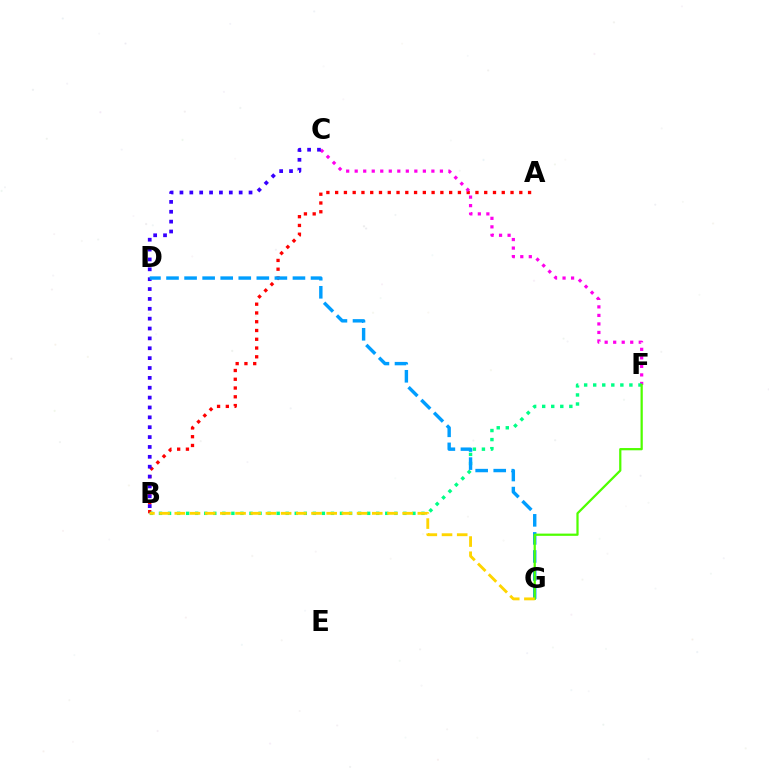{('A', 'B'): [{'color': '#ff0000', 'line_style': 'dotted', 'thickness': 2.38}], ('C', 'F'): [{'color': '#ff00ed', 'line_style': 'dotted', 'thickness': 2.32}], ('B', 'F'): [{'color': '#00ff86', 'line_style': 'dotted', 'thickness': 2.46}], ('B', 'C'): [{'color': '#3700ff', 'line_style': 'dotted', 'thickness': 2.68}], ('D', 'G'): [{'color': '#009eff', 'line_style': 'dashed', 'thickness': 2.45}], ('F', 'G'): [{'color': '#4fff00', 'line_style': 'solid', 'thickness': 1.62}], ('B', 'G'): [{'color': '#ffd500', 'line_style': 'dashed', 'thickness': 2.06}]}